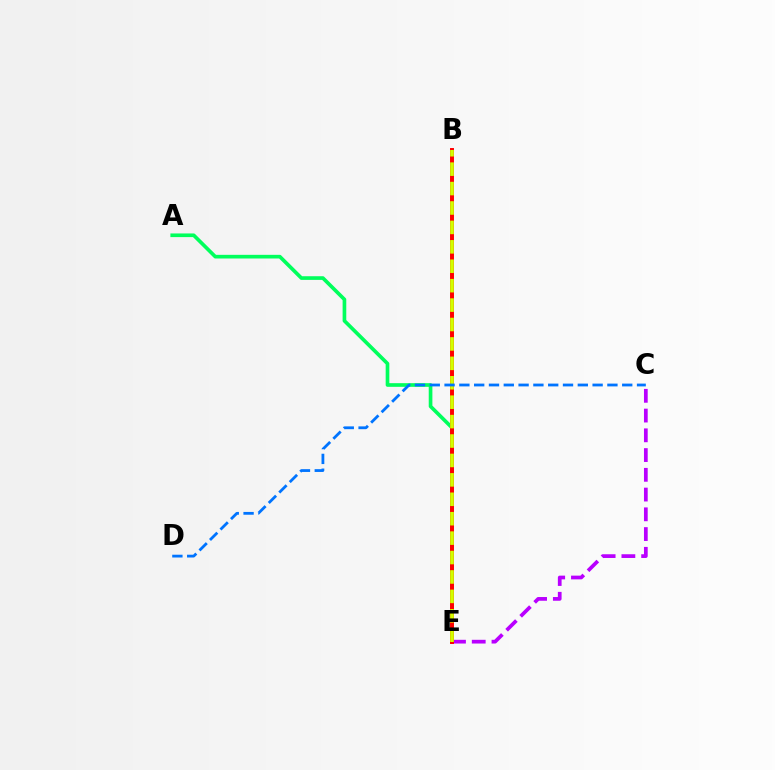{('A', 'E'): [{'color': '#00ff5c', 'line_style': 'solid', 'thickness': 2.63}], ('C', 'E'): [{'color': '#b900ff', 'line_style': 'dashed', 'thickness': 2.68}], ('B', 'E'): [{'color': '#ff0000', 'line_style': 'solid', 'thickness': 2.84}, {'color': '#d1ff00', 'line_style': 'dashed', 'thickness': 2.64}], ('C', 'D'): [{'color': '#0074ff', 'line_style': 'dashed', 'thickness': 2.01}]}